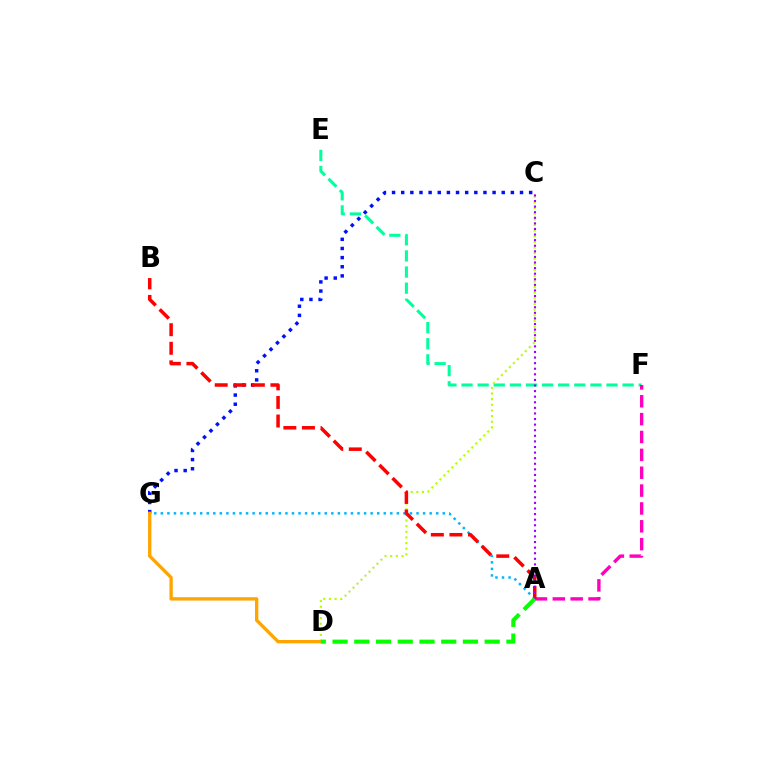{('A', 'G'): [{'color': '#00b5ff', 'line_style': 'dotted', 'thickness': 1.78}], ('E', 'F'): [{'color': '#00ff9d', 'line_style': 'dashed', 'thickness': 2.19}], ('C', 'D'): [{'color': '#b3ff00', 'line_style': 'dotted', 'thickness': 1.53}], ('C', 'G'): [{'color': '#0010ff', 'line_style': 'dotted', 'thickness': 2.48}], ('A', 'F'): [{'color': '#ff00bd', 'line_style': 'dashed', 'thickness': 2.43}], ('A', 'B'): [{'color': '#ff0000', 'line_style': 'dashed', 'thickness': 2.52}], ('D', 'G'): [{'color': '#ffa500', 'line_style': 'solid', 'thickness': 2.4}], ('A', 'C'): [{'color': '#9b00ff', 'line_style': 'dotted', 'thickness': 1.52}], ('A', 'D'): [{'color': '#08ff00', 'line_style': 'dashed', 'thickness': 2.95}]}